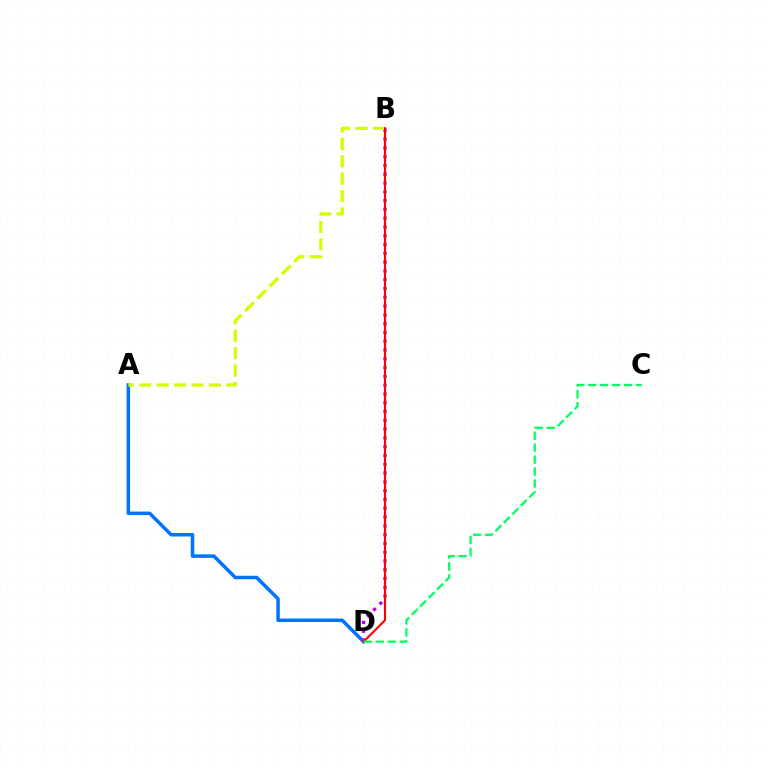{('A', 'D'): [{'color': '#0074ff', 'line_style': 'solid', 'thickness': 2.52}], ('B', 'D'): [{'color': '#b900ff', 'line_style': 'dotted', 'thickness': 2.39}, {'color': '#ff0000', 'line_style': 'solid', 'thickness': 1.51}], ('A', 'B'): [{'color': '#d1ff00', 'line_style': 'dashed', 'thickness': 2.37}], ('C', 'D'): [{'color': '#00ff5c', 'line_style': 'dashed', 'thickness': 1.62}]}